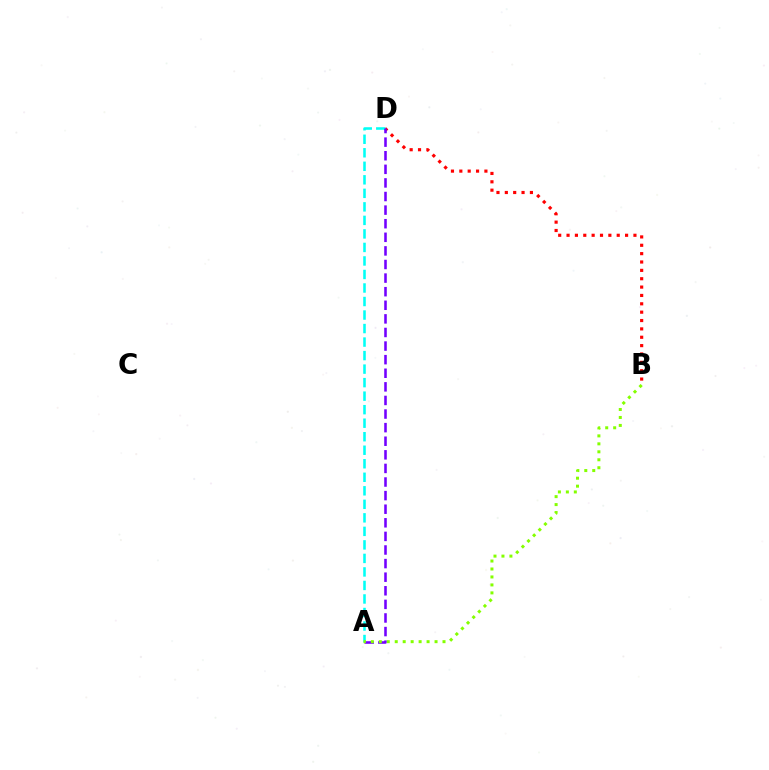{('B', 'D'): [{'color': '#ff0000', 'line_style': 'dotted', 'thickness': 2.27}], ('A', 'D'): [{'color': '#00fff6', 'line_style': 'dashed', 'thickness': 1.84}, {'color': '#7200ff', 'line_style': 'dashed', 'thickness': 1.85}], ('A', 'B'): [{'color': '#84ff00', 'line_style': 'dotted', 'thickness': 2.16}]}